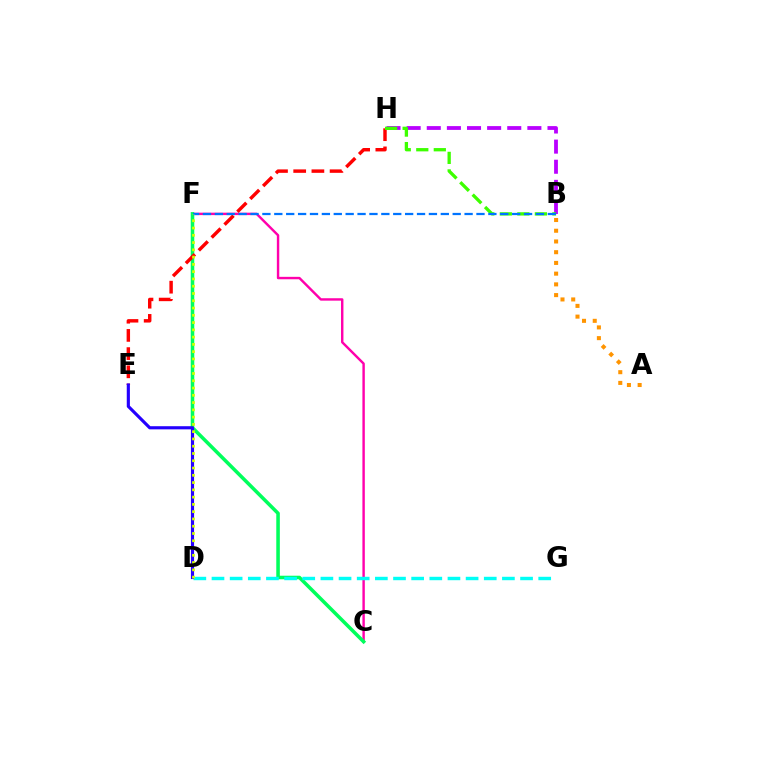{('C', 'F'): [{'color': '#ff00ac', 'line_style': 'solid', 'thickness': 1.74}, {'color': '#00ff5c', 'line_style': 'solid', 'thickness': 2.55}], ('B', 'H'): [{'color': '#b900ff', 'line_style': 'dashed', 'thickness': 2.73}, {'color': '#3dff00', 'line_style': 'dashed', 'thickness': 2.38}], ('A', 'B'): [{'color': '#ff9400', 'line_style': 'dotted', 'thickness': 2.91}], ('E', 'H'): [{'color': '#ff0000', 'line_style': 'dashed', 'thickness': 2.47}], ('B', 'F'): [{'color': '#0074ff', 'line_style': 'dashed', 'thickness': 1.62}], ('D', 'G'): [{'color': '#00fff6', 'line_style': 'dashed', 'thickness': 2.47}], ('D', 'E'): [{'color': '#2500ff', 'line_style': 'solid', 'thickness': 2.27}], ('D', 'F'): [{'color': '#d1ff00', 'line_style': 'dotted', 'thickness': 1.98}]}